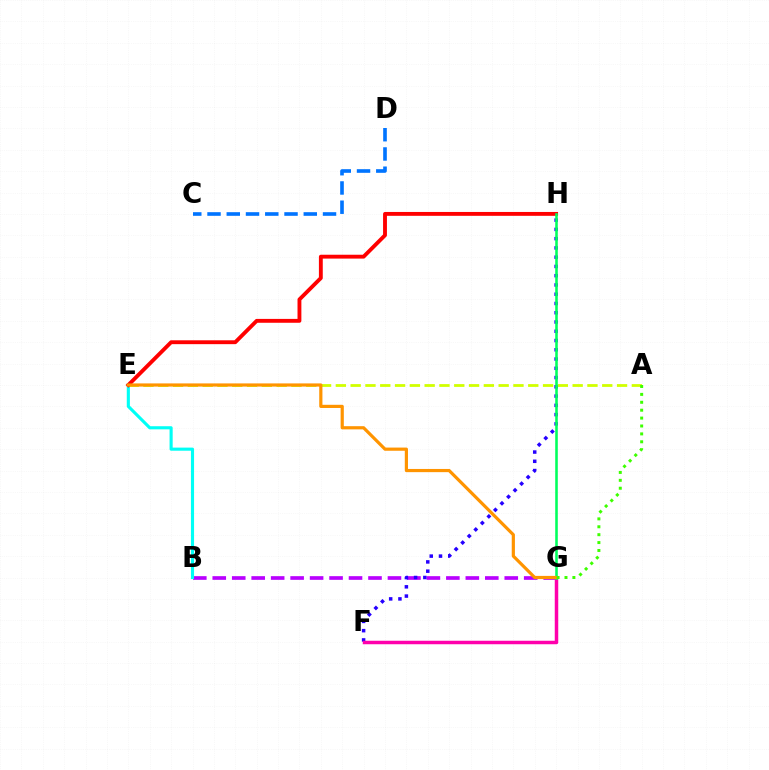{('B', 'G'): [{'color': '#b900ff', 'line_style': 'dashed', 'thickness': 2.64}], ('F', 'H'): [{'color': '#2500ff', 'line_style': 'dotted', 'thickness': 2.52}], ('A', 'E'): [{'color': '#d1ff00', 'line_style': 'dashed', 'thickness': 2.01}], ('F', 'G'): [{'color': '#ff00ac', 'line_style': 'solid', 'thickness': 2.51}], ('B', 'E'): [{'color': '#00fff6', 'line_style': 'solid', 'thickness': 2.24}], ('E', 'H'): [{'color': '#ff0000', 'line_style': 'solid', 'thickness': 2.78}], ('G', 'H'): [{'color': '#00ff5c', 'line_style': 'solid', 'thickness': 1.85}], ('E', 'G'): [{'color': '#ff9400', 'line_style': 'solid', 'thickness': 2.29}], ('A', 'G'): [{'color': '#3dff00', 'line_style': 'dotted', 'thickness': 2.15}], ('C', 'D'): [{'color': '#0074ff', 'line_style': 'dashed', 'thickness': 2.62}]}